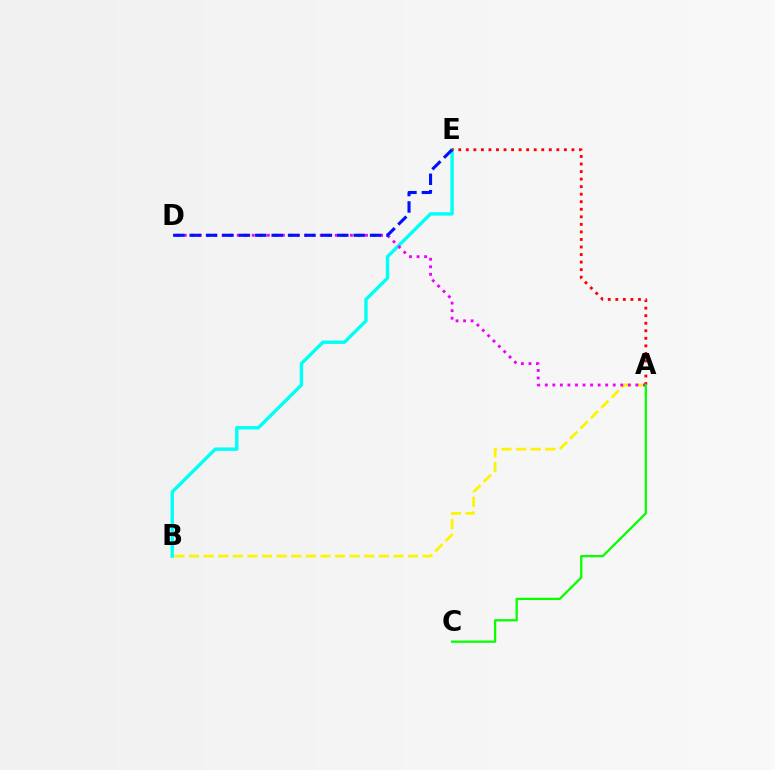{('B', 'E'): [{'color': '#00fff6', 'line_style': 'solid', 'thickness': 2.44}], ('A', 'B'): [{'color': '#fcf500', 'line_style': 'dashed', 'thickness': 1.98}], ('A', 'E'): [{'color': '#ff0000', 'line_style': 'dotted', 'thickness': 2.05}], ('A', 'D'): [{'color': '#ee00ff', 'line_style': 'dotted', 'thickness': 2.05}], ('A', 'C'): [{'color': '#08ff00', 'line_style': 'solid', 'thickness': 1.63}], ('D', 'E'): [{'color': '#0010ff', 'line_style': 'dashed', 'thickness': 2.23}]}